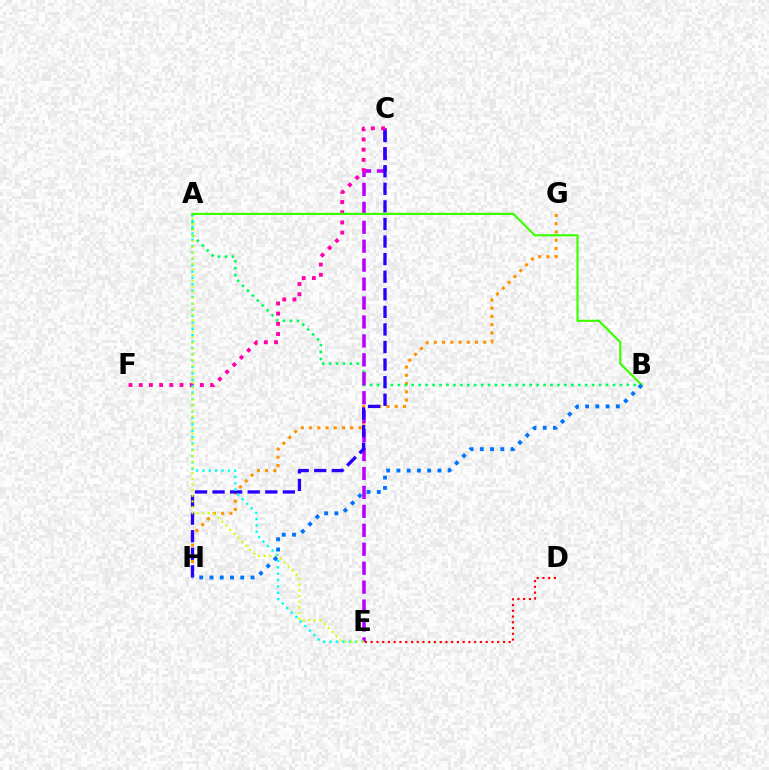{('G', 'H'): [{'color': '#ff9400', 'line_style': 'dotted', 'thickness': 2.24}], ('A', 'B'): [{'color': '#00ff5c', 'line_style': 'dotted', 'thickness': 1.88}, {'color': '#3dff00', 'line_style': 'solid', 'thickness': 1.57}], ('C', 'E'): [{'color': '#b900ff', 'line_style': 'dashed', 'thickness': 2.57}], ('C', 'H'): [{'color': '#2500ff', 'line_style': 'dashed', 'thickness': 2.39}], ('C', 'F'): [{'color': '#ff00ac', 'line_style': 'dotted', 'thickness': 2.77}], ('A', 'E'): [{'color': '#00fff6', 'line_style': 'dotted', 'thickness': 1.73}, {'color': '#d1ff00', 'line_style': 'dotted', 'thickness': 1.54}], ('D', 'E'): [{'color': '#ff0000', 'line_style': 'dotted', 'thickness': 1.56}], ('B', 'H'): [{'color': '#0074ff', 'line_style': 'dotted', 'thickness': 2.79}]}